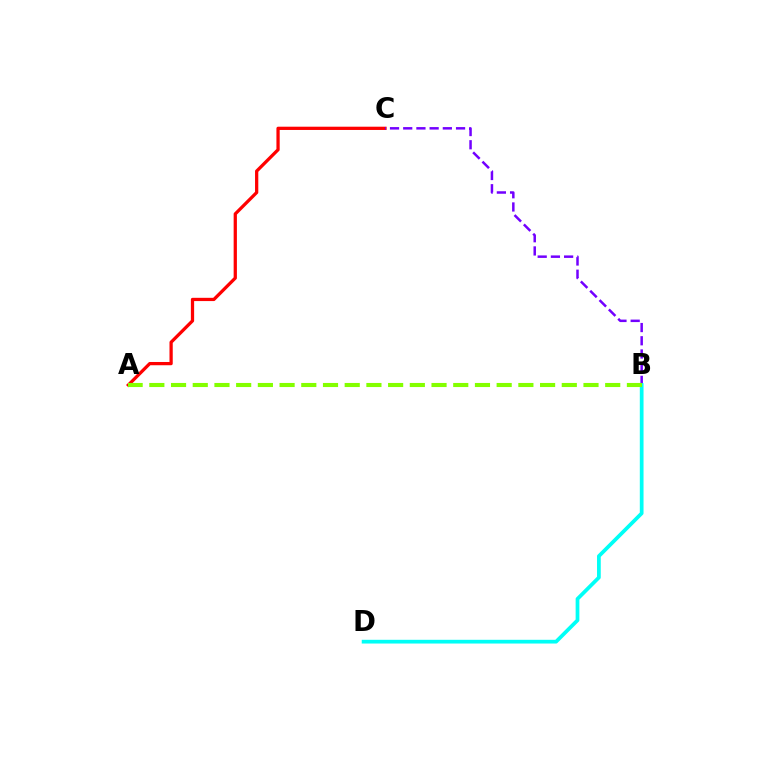{('A', 'C'): [{'color': '#ff0000', 'line_style': 'solid', 'thickness': 2.35}], ('B', 'C'): [{'color': '#7200ff', 'line_style': 'dashed', 'thickness': 1.79}], ('B', 'D'): [{'color': '#00fff6', 'line_style': 'solid', 'thickness': 2.69}], ('A', 'B'): [{'color': '#84ff00', 'line_style': 'dashed', 'thickness': 2.95}]}